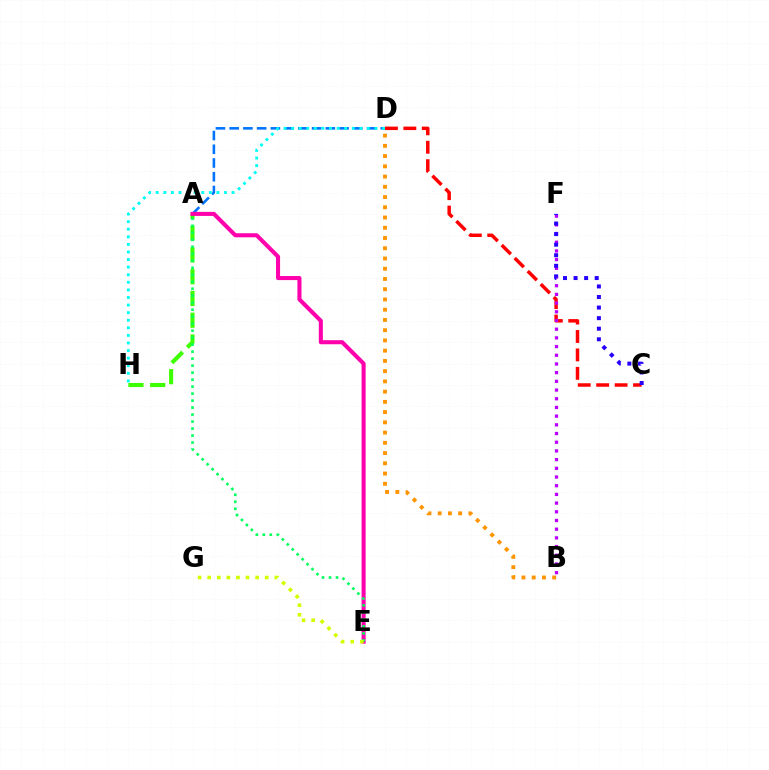{('C', 'D'): [{'color': '#ff0000', 'line_style': 'dashed', 'thickness': 2.5}], ('A', 'D'): [{'color': '#0074ff', 'line_style': 'dashed', 'thickness': 1.87}], ('B', 'D'): [{'color': '#ff9400', 'line_style': 'dotted', 'thickness': 2.78}], ('A', 'H'): [{'color': '#3dff00', 'line_style': 'dashed', 'thickness': 2.96}], ('A', 'E'): [{'color': '#ff00ac', 'line_style': 'solid', 'thickness': 2.92}, {'color': '#00ff5c', 'line_style': 'dotted', 'thickness': 1.9}], ('B', 'F'): [{'color': '#b900ff', 'line_style': 'dotted', 'thickness': 2.36}], ('C', 'F'): [{'color': '#2500ff', 'line_style': 'dotted', 'thickness': 2.87}], ('D', 'H'): [{'color': '#00fff6', 'line_style': 'dotted', 'thickness': 2.06}], ('E', 'G'): [{'color': '#d1ff00', 'line_style': 'dotted', 'thickness': 2.6}]}